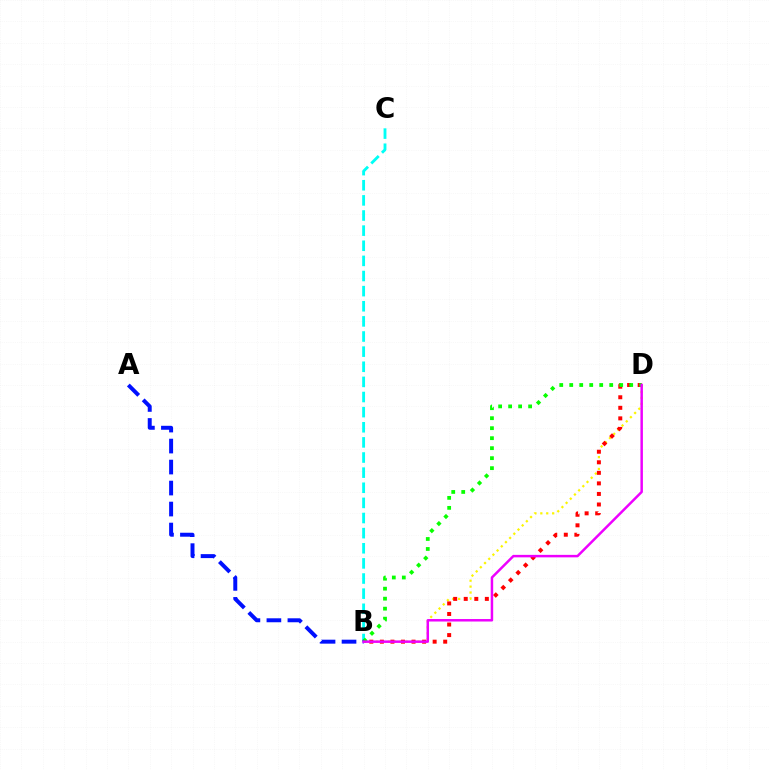{('B', 'D'): [{'color': '#fcf500', 'line_style': 'dotted', 'thickness': 1.61}, {'color': '#ff0000', 'line_style': 'dotted', 'thickness': 2.87}, {'color': '#08ff00', 'line_style': 'dotted', 'thickness': 2.72}, {'color': '#ee00ff', 'line_style': 'solid', 'thickness': 1.79}], ('B', 'C'): [{'color': '#00fff6', 'line_style': 'dashed', 'thickness': 2.05}], ('A', 'B'): [{'color': '#0010ff', 'line_style': 'dashed', 'thickness': 2.85}]}